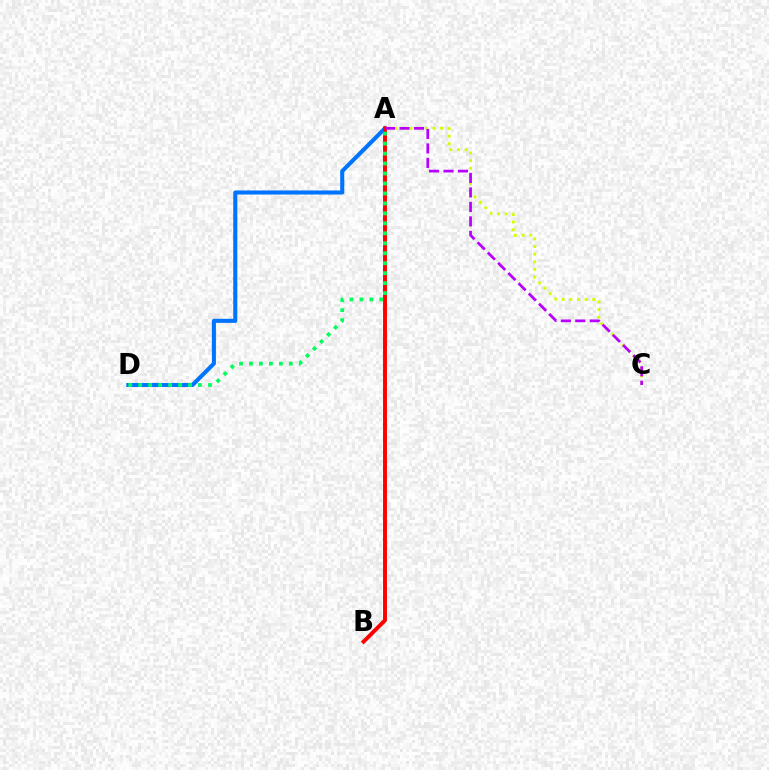{('A', 'D'): [{'color': '#0074ff', 'line_style': 'solid', 'thickness': 2.93}, {'color': '#00ff5c', 'line_style': 'dotted', 'thickness': 2.71}], ('A', 'C'): [{'color': '#d1ff00', 'line_style': 'dotted', 'thickness': 2.08}, {'color': '#b900ff', 'line_style': 'dashed', 'thickness': 1.96}], ('A', 'B'): [{'color': '#ff0000', 'line_style': 'solid', 'thickness': 2.83}]}